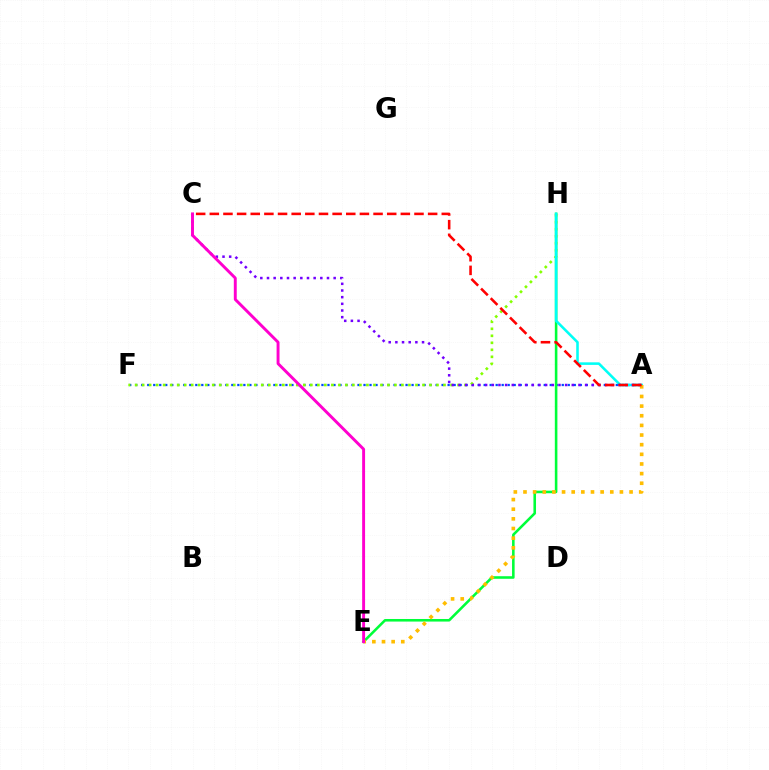{('A', 'F'): [{'color': '#004bff', 'line_style': 'dotted', 'thickness': 1.63}], ('E', 'H'): [{'color': '#00ff39', 'line_style': 'solid', 'thickness': 1.86}], ('F', 'H'): [{'color': '#84ff00', 'line_style': 'dotted', 'thickness': 1.9}], ('A', 'H'): [{'color': '#00fff6', 'line_style': 'solid', 'thickness': 1.85}], ('A', 'E'): [{'color': '#ffbd00', 'line_style': 'dotted', 'thickness': 2.62}], ('A', 'C'): [{'color': '#7200ff', 'line_style': 'dotted', 'thickness': 1.81}, {'color': '#ff0000', 'line_style': 'dashed', 'thickness': 1.85}], ('C', 'E'): [{'color': '#ff00cf', 'line_style': 'solid', 'thickness': 2.1}]}